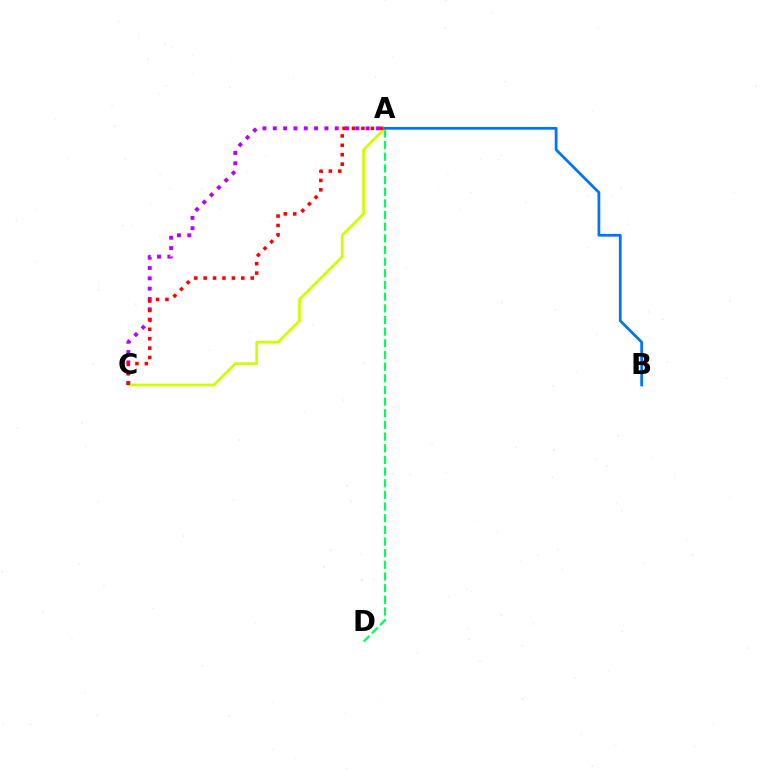{('A', 'C'): [{'color': '#b900ff', 'line_style': 'dotted', 'thickness': 2.81}, {'color': '#d1ff00', 'line_style': 'solid', 'thickness': 2.0}, {'color': '#ff0000', 'line_style': 'dotted', 'thickness': 2.56}], ('A', 'D'): [{'color': '#00ff5c', 'line_style': 'dashed', 'thickness': 1.58}], ('A', 'B'): [{'color': '#0074ff', 'line_style': 'solid', 'thickness': 1.98}]}